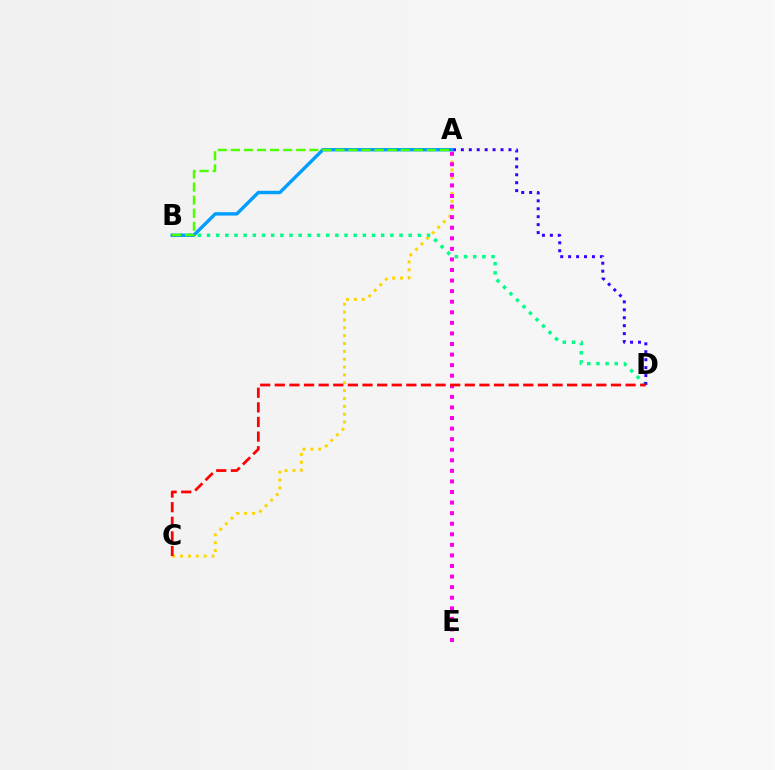{('B', 'D'): [{'color': '#00ff86', 'line_style': 'dotted', 'thickness': 2.49}], ('A', 'D'): [{'color': '#3700ff', 'line_style': 'dotted', 'thickness': 2.16}], ('A', 'C'): [{'color': '#ffd500', 'line_style': 'dotted', 'thickness': 2.13}], ('A', 'B'): [{'color': '#009eff', 'line_style': 'solid', 'thickness': 2.43}, {'color': '#4fff00', 'line_style': 'dashed', 'thickness': 1.78}], ('A', 'E'): [{'color': '#ff00ed', 'line_style': 'dotted', 'thickness': 2.87}], ('C', 'D'): [{'color': '#ff0000', 'line_style': 'dashed', 'thickness': 1.99}]}